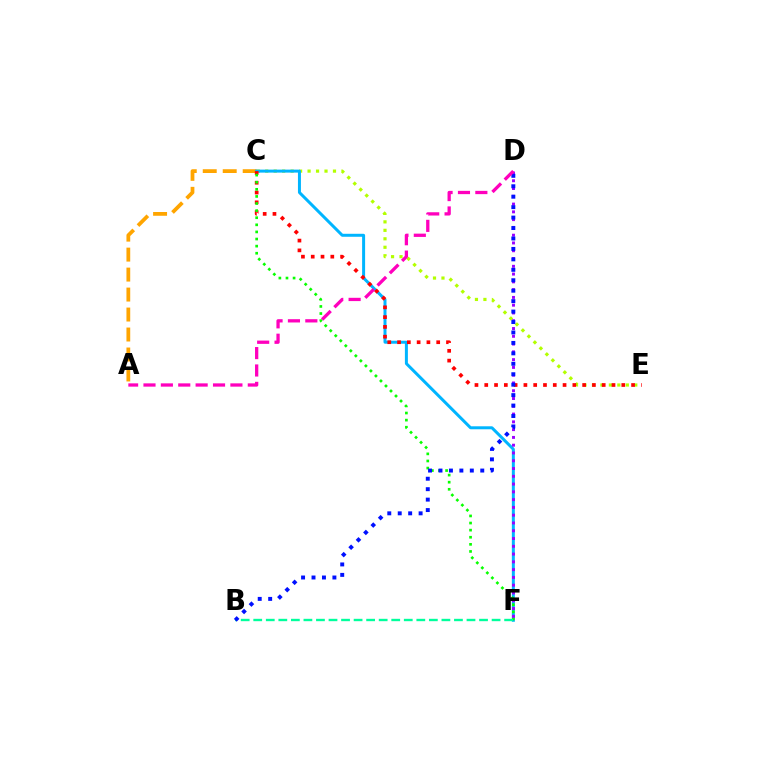{('C', 'E'): [{'color': '#b3ff00', 'line_style': 'dotted', 'thickness': 2.3}, {'color': '#ff0000', 'line_style': 'dotted', 'thickness': 2.66}], ('A', 'C'): [{'color': '#ffa500', 'line_style': 'dashed', 'thickness': 2.71}], ('C', 'F'): [{'color': '#00b5ff', 'line_style': 'solid', 'thickness': 2.15}, {'color': '#08ff00', 'line_style': 'dotted', 'thickness': 1.93}], ('B', 'F'): [{'color': '#00ff9d', 'line_style': 'dashed', 'thickness': 1.7}], ('D', 'F'): [{'color': '#9b00ff', 'line_style': 'dotted', 'thickness': 2.11}], ('B', 'D'): [{'color': '#0010ff', 'line_style': 'dotted', 'thickness': 2.84}], ('A', 'D'): [{'color': '#ff00bd', 'line_style': 'dashed', 'thickness': 2.36}]}